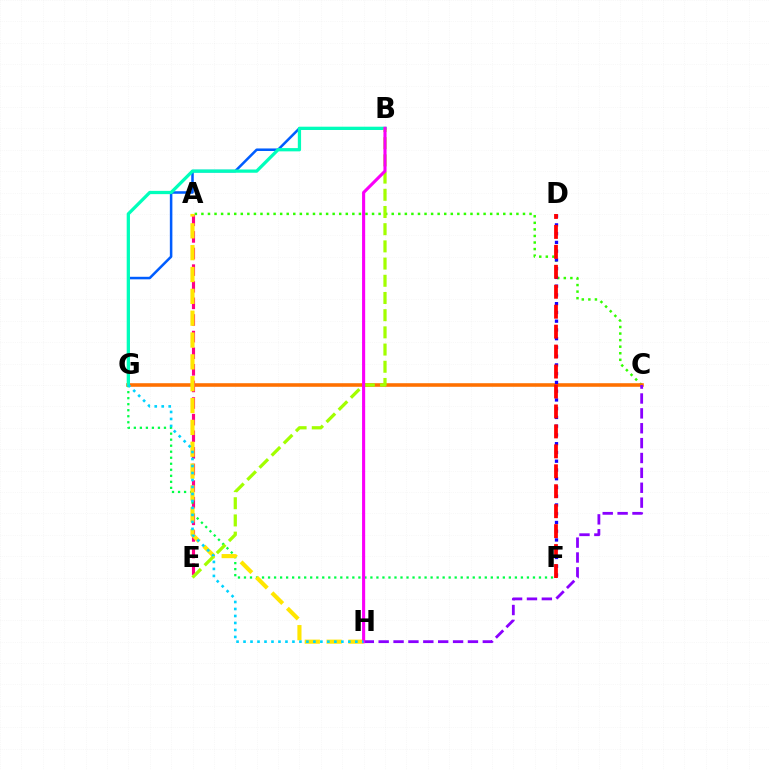{('A', 'C'): [{'color': '#31ff00', 'line_style': 'dotted', 'thickness': 1.78}], ('B', 'G'): [{'color': '#005dff', 'line_style': 'solid', 'thickness': 1.83}, {'color': '#00ffbb', 'line_style': 'solid', 'thickness': 2.35}], ('C', 'G'): [{'color': '#ff7000', 'line_style': 'solid', 'thickness': 2.58}], ('A', 'E'): [{'color': '#ff0088', 'line_style': 'dashed', 'thickness': 2.26}], ('F', 'G'): [{'color': '#00ff45', 'line_style': 'dotted', 'thickness': 1.64}], ('A', 'H'): [{'color': '#ffe600', 'line_style': 'dashed', 'thickness': 2.97}], ('C', 'H'): [{'color': '#8a00ff', 'line_style': 'dashed', 'thickness': 2.02}], ('D', 'F'): [{'color': '#1900ff', 'line_style': 'dotted', 'thickness': 2.38}, {'color': '#ff0000', 'line_style': 'dashed', 'thickness': 2.71}], ('B', 'E'): [{'color': '#a2ff00', 'line_style': 'dashed', 'thickness': 2.34}], ('B', 'H'): [{'color': '#fa00f9', 'line_style': 'solid', 'thickness': 2.24}], ('G', 'H'): [{'color': '#00d3ff', 'line_style': 'dotted', 'thickness': 1.9}]}